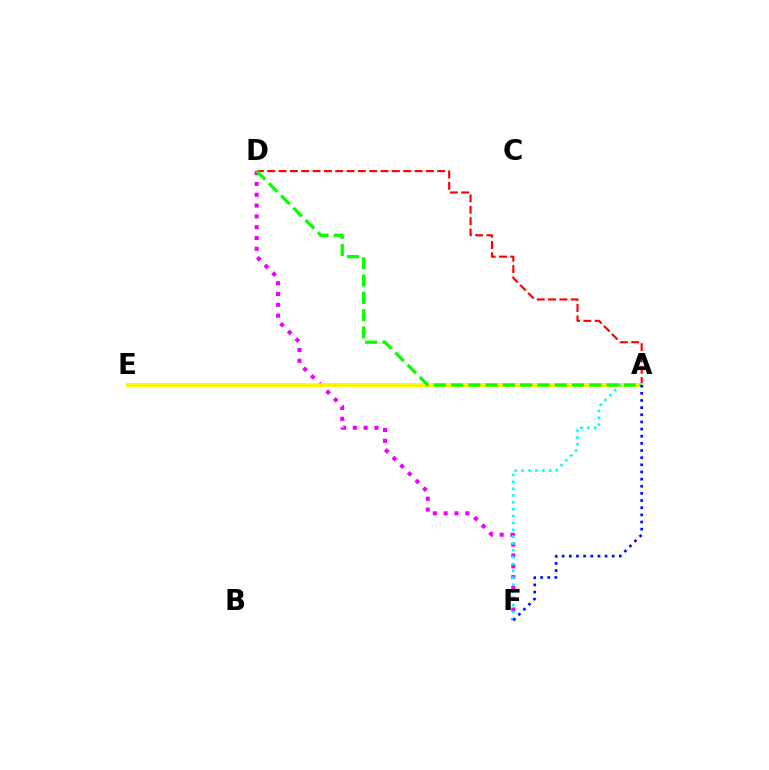{('A', 'D'): [{'color': '#ff0000', 'line_style': 'dashed', 'thickness': 1.54}, {'color': '#08ff00', 'line_style': 'dashed', 'thickness': 2.35}], ('D', 'F'): [{'color': '#ee00ff', 'line_style': 'dotted', 'thickness': 2.94}], ('A', 'E'): [{'color': '#fcf500', 'line_style': 'solid', 'thickness': 2.7}], ('A', 'F'): [{'color': '#00fff6', 'line_style': 'dotted', 'thickness': 1.86}, {'color': '#0010ff', 'line_style': 'dotted', 'thickness': 1.94}]}